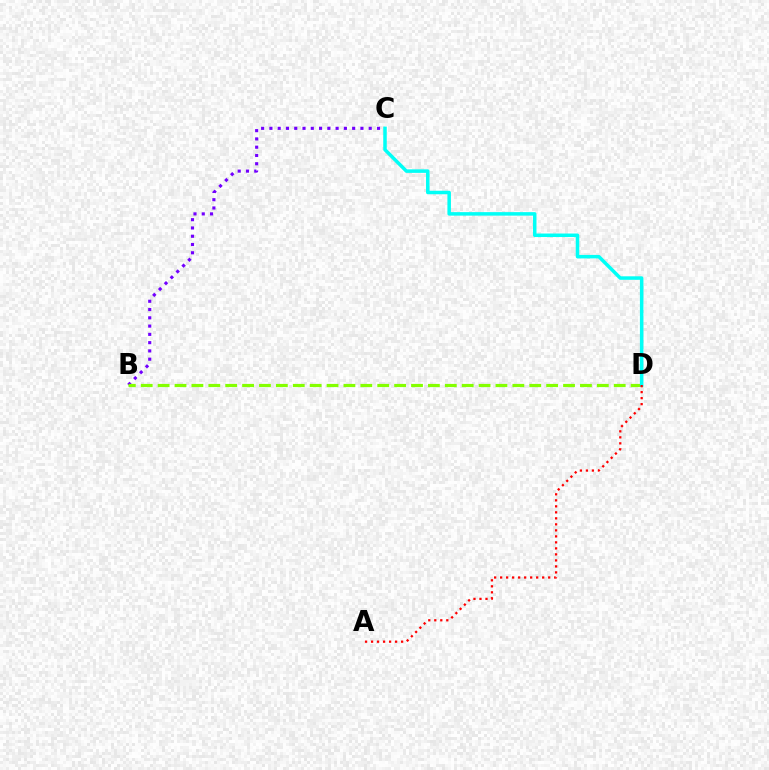{('B', 'C'): [{'color': '#7200ff', 'line_style': 'dotted', 'thickness': 2.25}], ('B', 'D'): [{'color': '#84ff00', 'line_style': 'dashed', 'thickness': 2.29}], ('C', 'D'): [{'color': '#00fff6', 'line_style': 'solid', 'thickness': 2.52}], ('A', 'D'): [{'color': '#ff0000', 'line_style': 'dotted', 'thickness': 1.63}]}